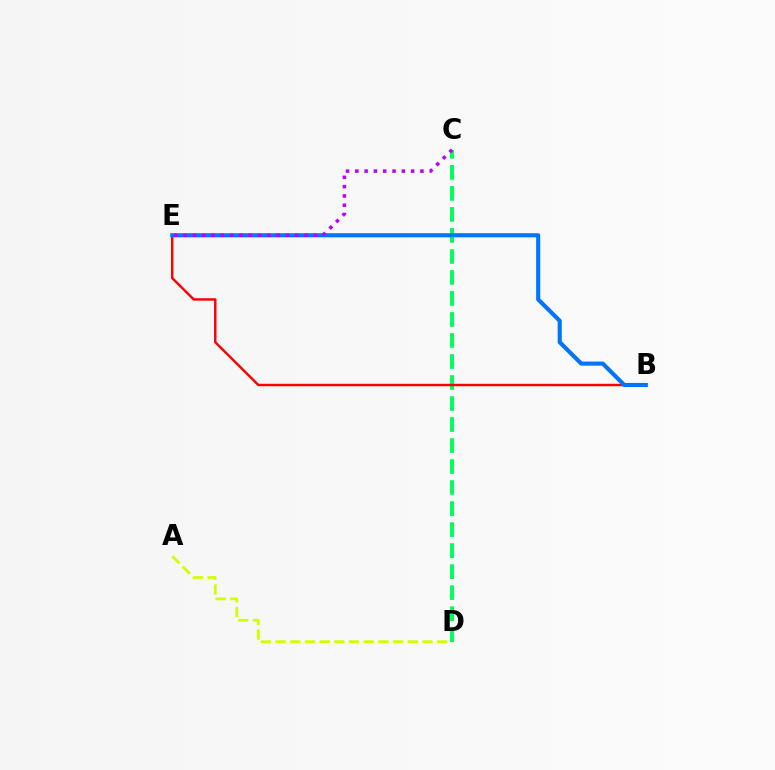{('C', 'D'): [{'color': '#00ff5c', 'line_style': 'dashed', 'thickness': 2.85}], ('B', 'E'): [{'color': '#ff0000', 'line_style': 'solid', 'thickness': 1.75}, {'color': '#0074ff', 'line_style': 'solid', 'thickness': 2.96}], ('A', 'D'): [{'color': '#d1ff00', 'line_style': 'dashed', 'thickness': 2.0}], ('C', 'E'): [{'color': '#b900ff', 'line_style': 'dotted', 'thickness': 2.53}]}